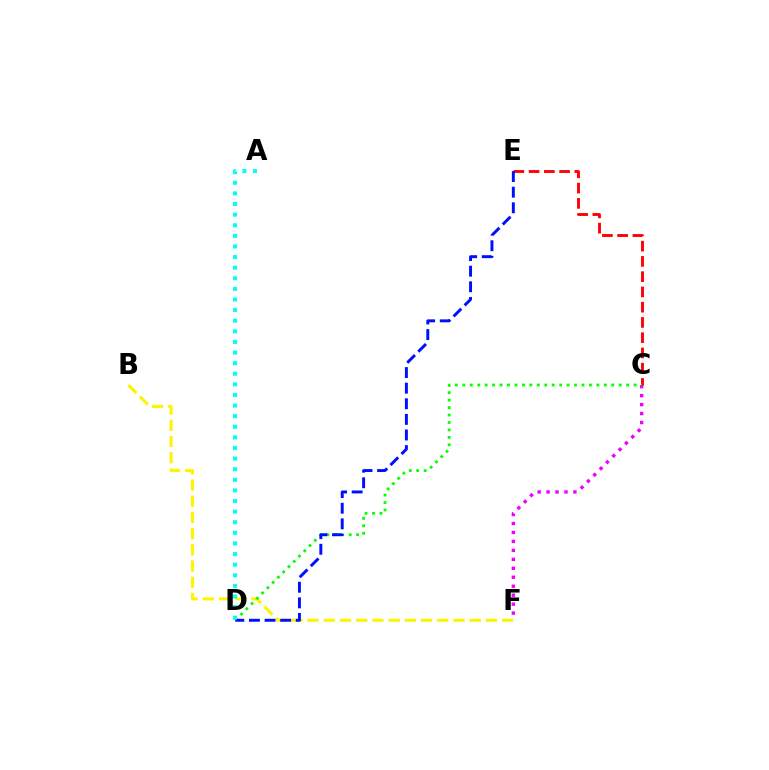{('B', 'F'): [{'color': '#fcf500', 'line_style': 'dashed', 'thickness': 2.2}], ('C', 'F'): [{'color': '#ee00ff', 'line_style': 'dotted', 'thickness': 2.43}], ('C', 'E'): [{'color': '#ff0000', 'line_style': 'dashed', 'thickness': 2.07}], ('C', 'D'): [{'color': '#08ff00', 'line_style': 'dotted', 'thickness': 2.02}], ('D', 'E'): [{'color': '#0010ff', 'line_style': 'dashed', 'thickness': 2.12}], ('A', 'D'): [{'color': '#00fff6', 'line_style': 'dotted', 'thickness': 2.88}]}